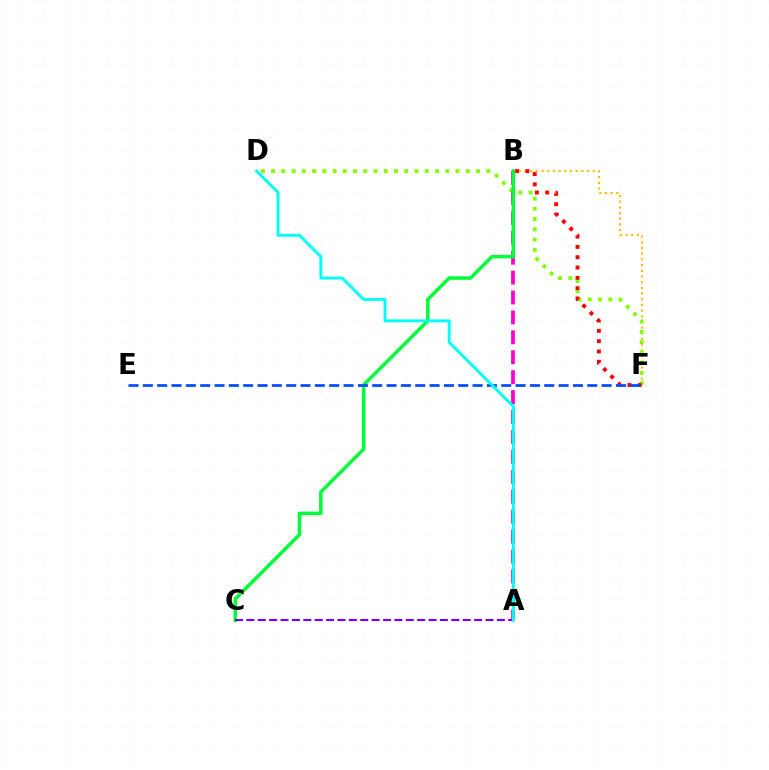{('B', 'F'): [{'color': '#ffbd00', 'line_style': 'dotted', 'thickness': 1.55}, {'color': '#ff0000', 'line_style': 'dotted', 'thickness': 2.8}], ('D', 'F'): [{'color': '#84ff00', 'line_style': 'dotted', 'thickness': 2.78}], ('A', 'B'): [{'color': '#ff00cf', 'line_style': 'dashed', 'thickness': 2.71}], ('B', 'C'): [{'color': '#00ff39', 'line_style': 'solid', 'thickness': 2.52}], ('A', 'C'): [{'color': '#7200ff', 'line_style': 'dashed', 'thickness': 1.55}], ('E', 'F'): [{'color': '#004bff', 'line_style': 'dashed', 'thickness': 1.95}], ('A', 'D'): [{'color': '#00fff6', 'line_style': 'solid', 'thickness': 2.11}]}